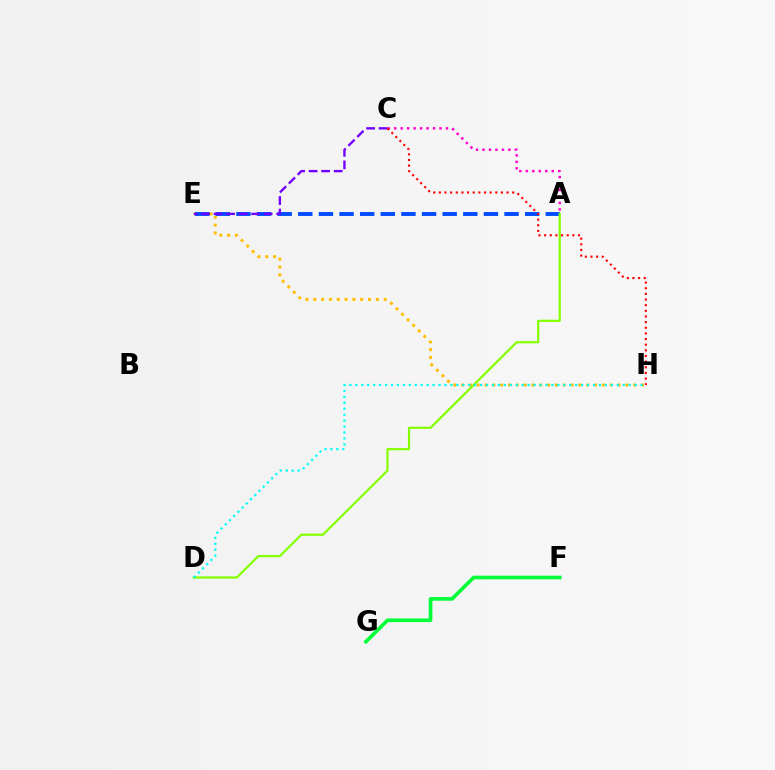{('E', 'H'): [{'color': '#ffbd00', 'line_style': 'dotted', 'thickness': 2.13}], ('F', 'G'): [{'color': '#00ff39', 'line_style': 'solid', 'thickness': 2.63}], ('A', 'E'): [{'color': '#004bff', 'line_style': 'dashed', 'thickness': 2.8}], ('A', 'C'): [{'color': '#ff00cf', 'line_style': 'dotted', 'thickness': 1.76}], ('C', 'E'): [{'color': '#7200ff', 'line_style': 'dashed', 'thickness': 1.7}], ('A', 'D'): [{'color': '#84ff00', 'line_style': 'solid', 'thickness': 1.59}], ('D', 'H'): [{'color': '#00fff6', 'line_style': 'dotted', 'thickness': 1.61}], ('C', 'H'): [{'color': '#ff0000', 'line_style': 'dotted', 'thickness': 1.53}]}